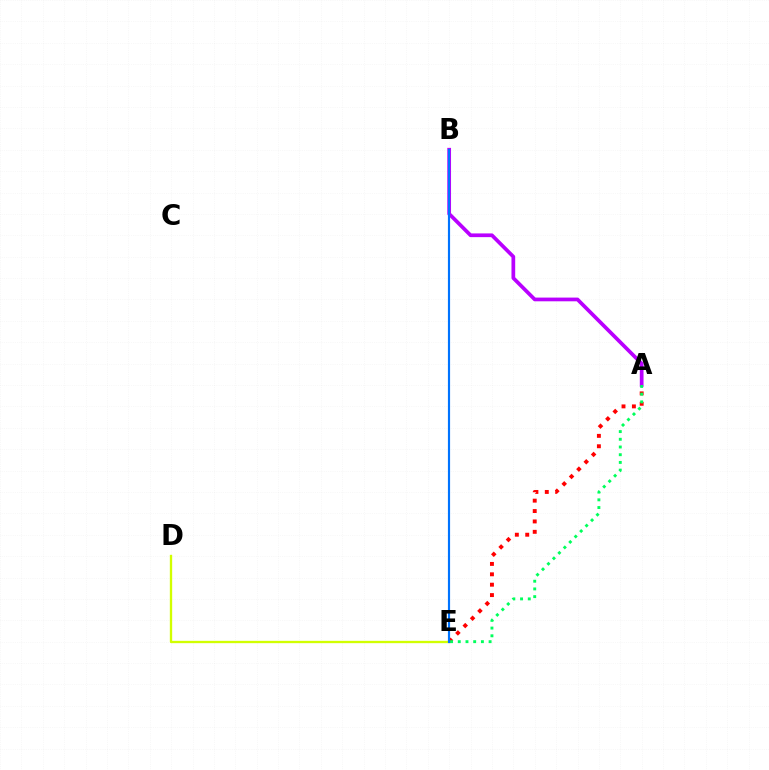{('A', 'B'): [{'color': '#b900ff', 'line_style': 'solid', 'thickness': 2.68}], ('D', 'E'): [{'color': '#d1ff00', 'line_style': 'solid', 'thickness': 1.68}], ('A', 'E'): [{'color': '#ff0000', 'line_style': 'dotted', 'thickness': 2.82}, {'color': '#00ff5c', 'line_style': 'dotted', 'thickness': 2.1}], ('B', 'E'): [{'color': '#0074ff', 'line_style': 'solid', 'thickness': 1.56}]}